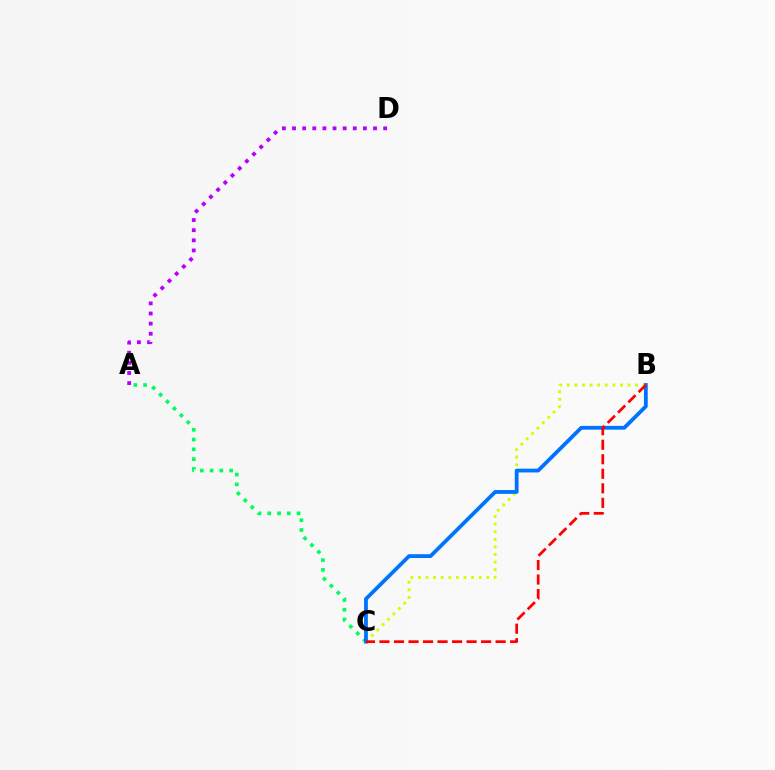{('B', 'C'): [{'color': '#d1ff00', 'line_style': 'dotted', 'thickness': 2.06}, {'color': '#0074ff', 'line_style': 'solid', 'thickness': 2.74}, {'color': '#ff0000', 'line_style': 'dashed', 'thickness': 1.97}], ('A', 'C'): [{'color': '#00ff5c', 'line_style': 'dotted', 'thickness': 2.65}], ('A', 'D'): [{'color': '#b900ff', 'line_style': 'dotted', 'thickness': 2.75}]}